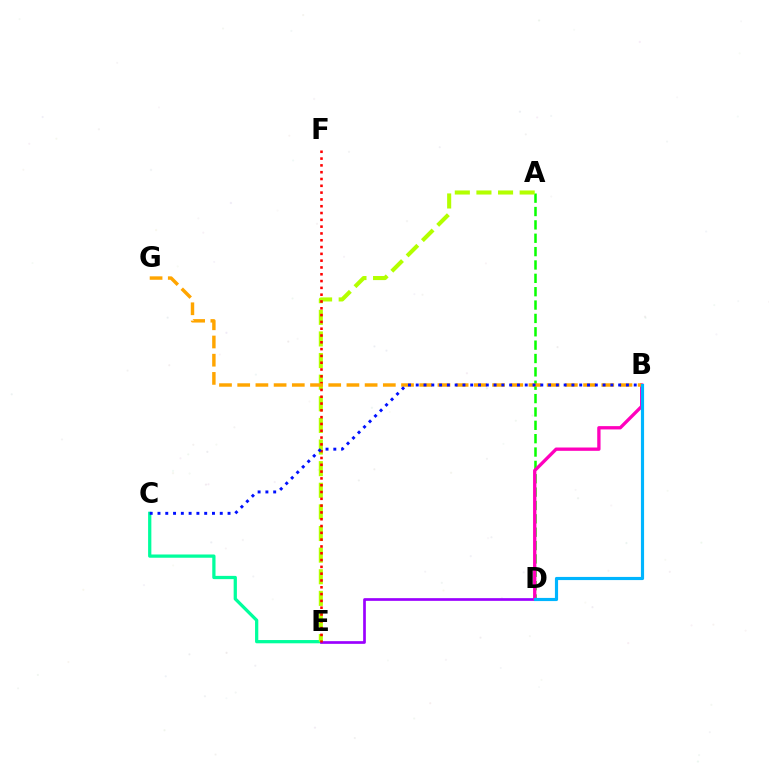{('C', 'E'): [{'color': '#00ff9d', 'line_style': 'solid', 'thickness': 2.35}], ('D', 'E'): [{'color': '#9b00ff', 'line_style': 'solid', 'thickness': 1.94}], ('A', 'D'): [{'color': '#08ff00', 'line_style': 'dashed', 'thickness': 1.82}], ('A', 'E'): [{'color': '#b3ff00', 'line_style': 'dashed', 'thickness': 2.94}], ('E', 'F'): [{'color': '#ff0000', 'line_style': 'dotted', 'thickness': 1.85}], ('B', 'D'): [{'color': '#ff00bd', 'line_style': 'solid', 'thickness': 2.39}, {'color': '#00b5ff', 'line_style': 'solid', 'thickness': 2.27}], ('B', 'G'): [{'color': '#ffa500', 'line_style': 'dashed', 'thickness': 2.47}], ('B', 'C'): [{'color': '#0010ff', 'line_style': 'dotted', 'thickness': 2.12}]}